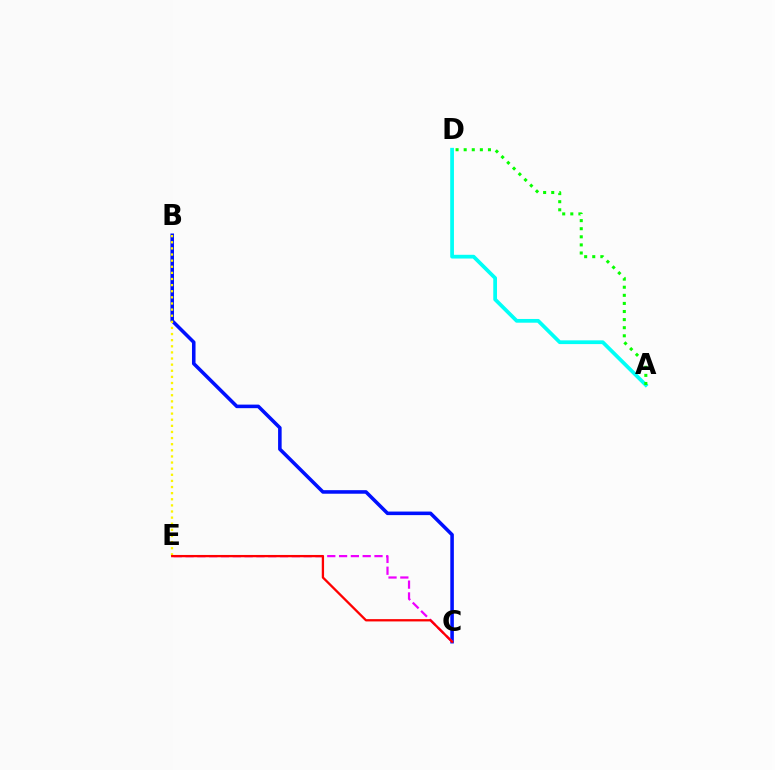{('B', 'C'): [{'color': '#0010ff', 'line_style': 'solid', 'thickness': 2.56}], ('A', 'D'): [{'color': '#00fff6', 'line_style': 'solid', 'thickness': 2.69}, {'color': '#08ff00', 'line_style': 'dotted', 'thickness': 2.2}], ('B', 'E'): [{'color': '#fcf500', 'line_style': 'dotted', 'thickness': 1.66}], ('C', 'E'): [{'color': '#ee00ff', 'line_style': 'dashed', 'thickness': 1.6}, {'color': '#ff0000', 'line_style': 'solid', 'thickness': 1.66}]}